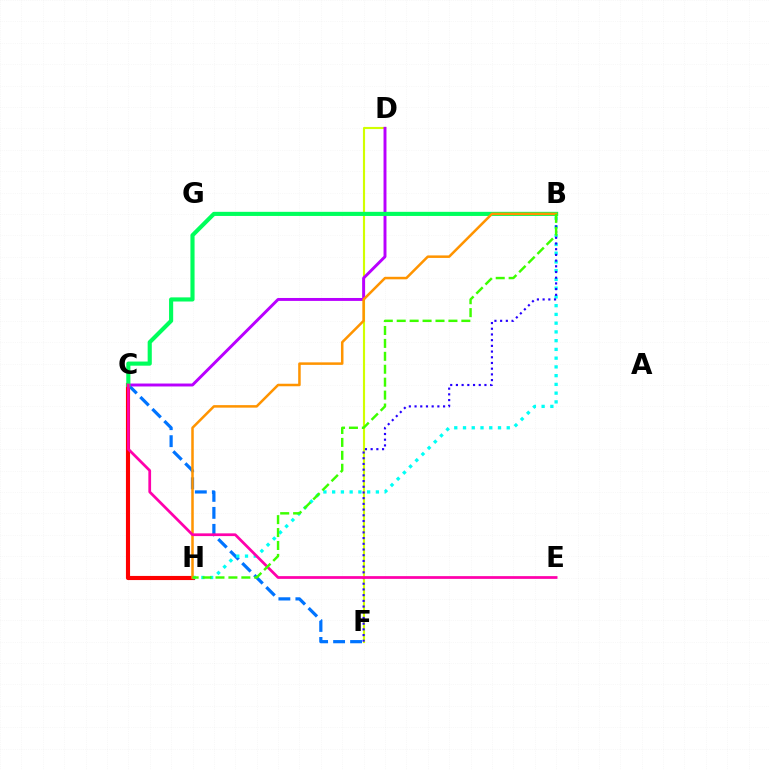{('D', 'F'): [{'color': '#d1ff00', 'line_style': 'solid', 'thickness': 1.53}], ('C', 'H'): [{'color': '#ff0000', 'line_style': 'solid', 'thickness': 2.97}], ('C', 'F'): [{'color': '#0074ff', 'line_style': 'dashed', 'thickness': 2.31}], ('B', 'H'): [{'color': '#00fff6', 'line_style': 'dotted', 'thickness': 2.38}, {'color': '#ff9400', 'line_style': 'solid', 'thickness': 1.81}, {'color': '#3dff00', 'line_style': 'dashed', 'thickness': 1.76}], ('B', 'F'): [{'color': '#2500ff', 'line_style': 'dotted', 'thickness': 1.55}], ('C', 'D'): [{'color': '#b900ff', 'line_style': 'solid', 'thickness': 2.11}], ('B', 'C'): [{'color': '#00ff5c', 'line_style': 'solid', 'thickness': 2.97}], ('C', 'E'): [{'color': '#ff00ac', 'line_style': 'solid', 'thickness': 1.97}]}